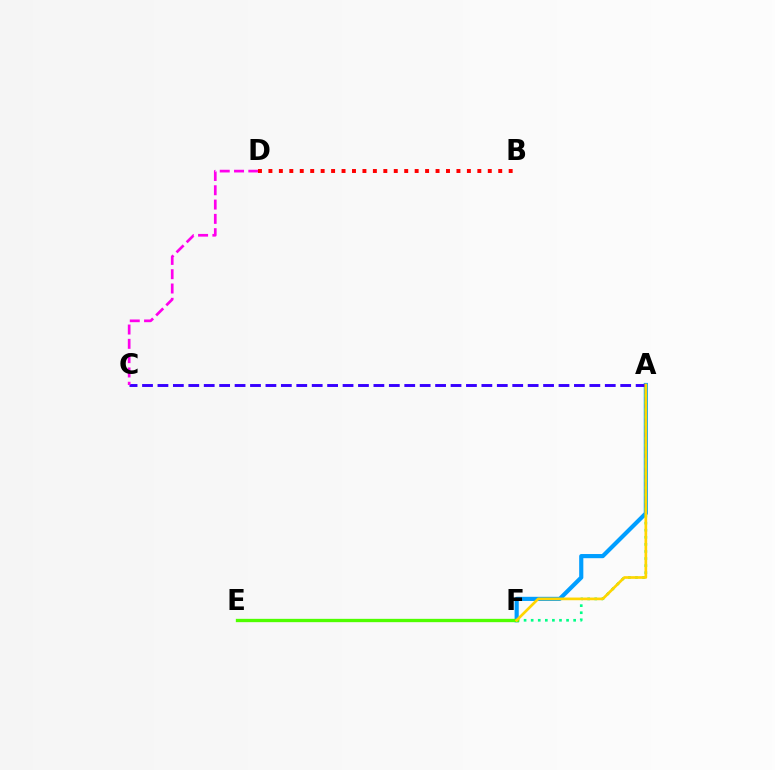{('A', 'F'): [{'color': '#009eff', 'line_style': 'solid', 'thickness': 2.99}, {'color': '#00ff86', 'line_style': 'dotted', 'thickness': 1.92}, {'color': '#ffd500', 'line_style': 'solid', 'thickness': 1.93}], ('A', 'C'): [{'color': '#3700ff', 'line_style': 'dashed', 'thickness': 2.1}], ('E', 'F'): [{'color': '#4fff00', 'line_style': 'solid', 'thickness': 2.39}], ('C', 'D'): [{'color': '#ff00ed', 'line_style': 'dashed', 'thickness': 1.94}], ('B', 'D'): [{'color': '#ff0000', 'line_style': 'dotted', 'thickness': 2.84}]}